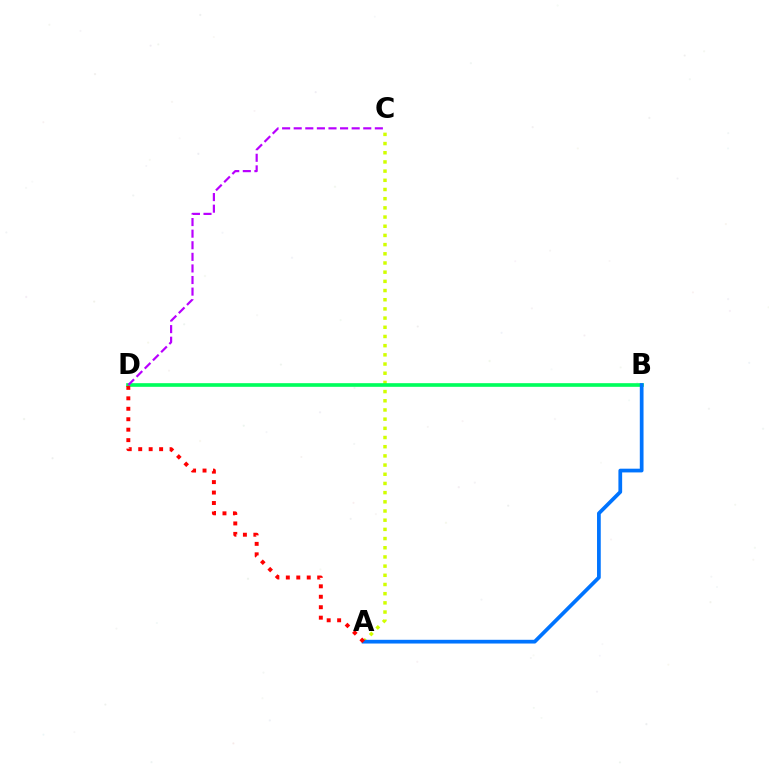{('A', 'C'): [{'color': '#d1ff00', 'line_style': 'dotted', 'thickness': 2.5}], ('B', 'D'): [{'color': '#00ff5c', 'line_style': 'solid', 'thickness': 2.63}], ('A', 'B'): [{'color': '#0074ff', 'line_style': 'solid', 'thickness': 2.69}], ('A', 'D'): [{'color': '#ff0000', 'line_style': 'dotted', 'thickness': 2.84}], ('C', 'D'): [{'color': '#b900ff', 'line_style': 'dashed', 'thickness': 1.57}]}